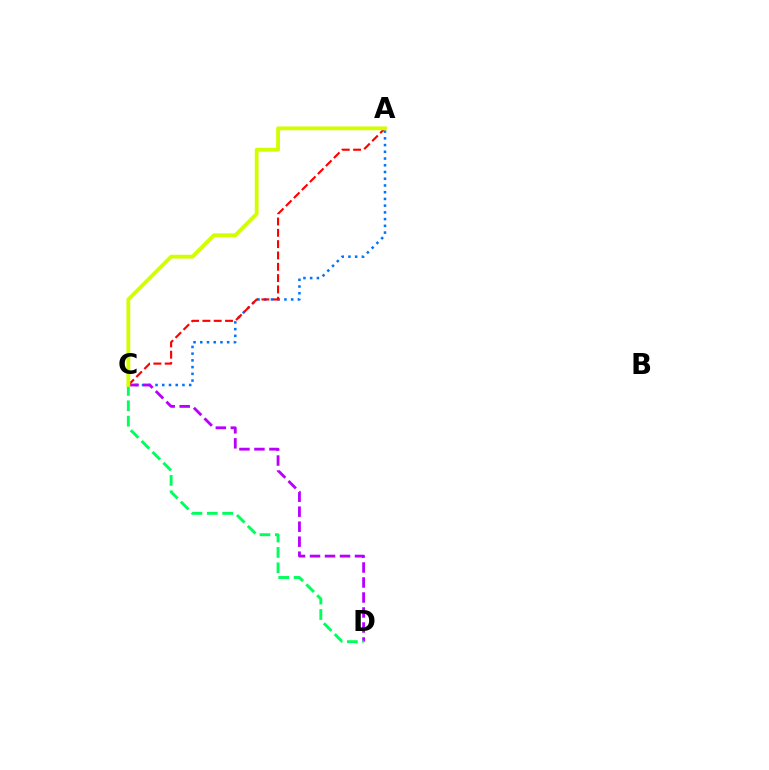{('A', 'C'): [{'color': '#0074ff', 'line_style': 'dotted', 'thickness': 1.83}, {'color': '#ff0000', 'line_style': 'dashed', 'thickness': 1.54}, {'color': '#d1ff00', 'line_style': 'solid', 'thickness': 2.77}], ('C', 'D'): [{'color': '#b900ff', 'line_style': 'dashed', 'thickness': 2.04}, {'color': '#00ff5c', 'line_style': 'dashed', 'thickness': 2.09}]}